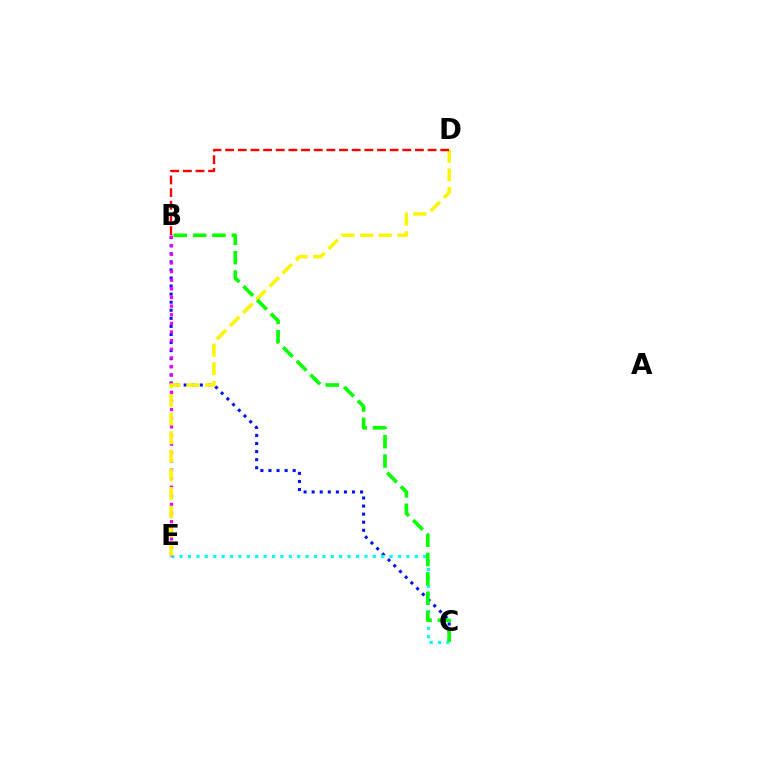{('B', 'C'): [{'color': '#0010ff', 'line_style': 'dotted', 'thickness': 2.19}, {'color': '#08ff00', 'line_style': 'dashed', 'thickness': 2.63}], ('C', 'E'): [{'color': '#00fff6', 'line_style': 'dotted', 'thickness': 2.28}], ('B', 'E'): [{'color': '#ee00ff', 'line_style': 'dotted', 'thickness': 2.34}], ('D', 'E'): [{'color': '#fcf500', 'line_style': 'dashed', 'thickness': 2.53}], ('B', 'D'): [{'color': '#ff0000', 'line_style': 'dashed', 'thickness': 1.72}]}